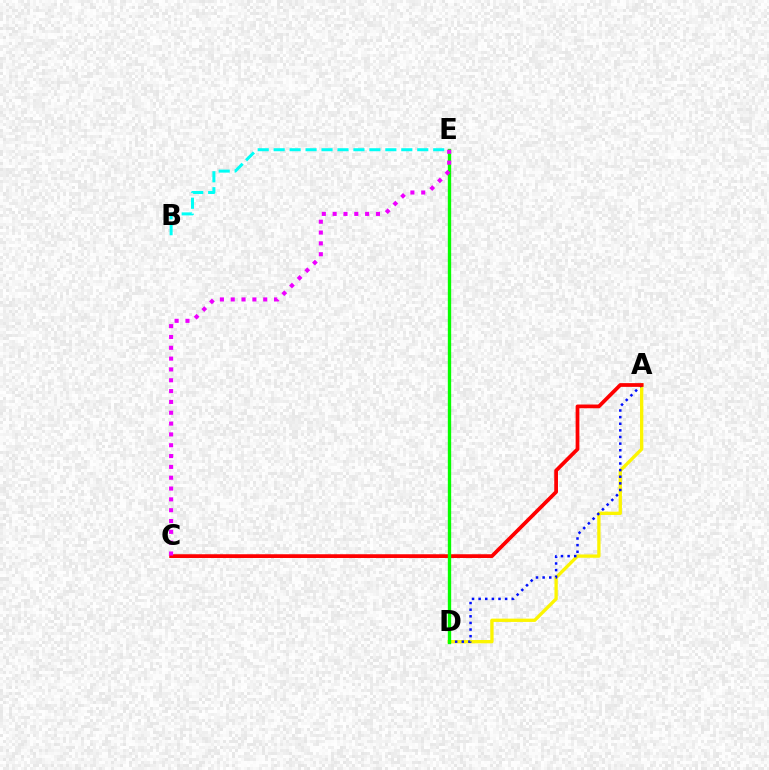{('B', 'E'): [{'color': '#00fff6', 'line_style': 'dashed', 'thickness': 2.17}], ('A', 'D'): [{'color': '#fcf500', 'line_style': 'solid', 'thickness': 2.38}, {'color': '#0010ff', 'line_style': 'dotted', 'thickness': 1.8}], ('A', 'C'): [{'color': '#ff0000', 'line_style': 'solid', 'thickness': 2.69}], ('D', 'E'): [{'color': '#08ff00', 'line_style': 'solid', 'thickness': 2.41}], ('C', 'E'): [{'color': '#ee00ff', 'line_style': 'dotted', 'thickness': 2.94}]}